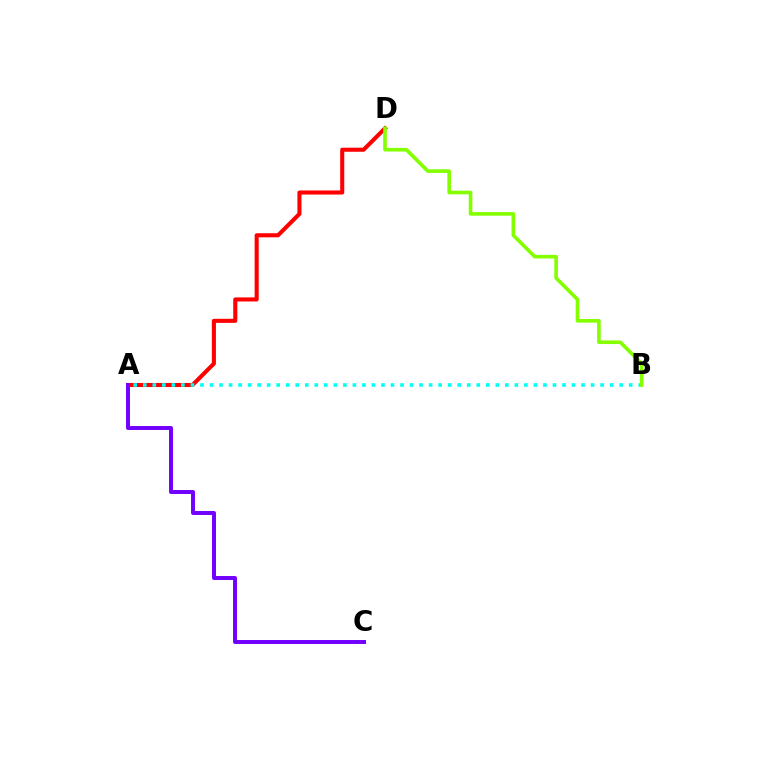{('A', 'D'): [{'color': '#ff0000', 'line_style': 'solid', 'thickness': 2.93}], ('A', 'B'): [{'color': '#00fff6', 'line_style': 'dotted', 'thickness': 2.59}], ('B', 'D'): [{'color': '#84ff00', 'line_style': 'solid', 'thickness': 2.61}], ('A', 'C'): [{'color': '#7200ff', 'line_style': 'solid', 'thickness': 2.86}]}